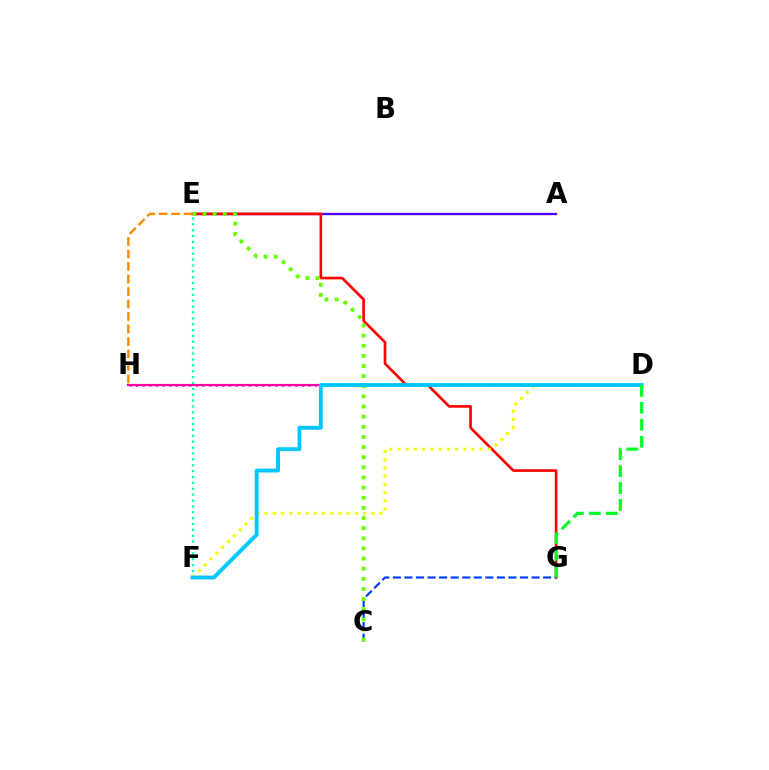{('D', 'H'): [{'color': '#d600ff', 'line_style': 'dotted', 'thickness': 1.8}, {'color': '#ff00a0', 'line_style': 'solid', 'thickness': 1.55}], ('A', 'E'): [{'color': '#4f00ff', 'line_style': 'solid', 'thickness': 1.68}], ('E', 'G'): [{'color': '#ff0000', 'line_style': 'solid', 'thickness': 1.91}], ('E', 'F'): [{'color': '#00ffaf', 'line_style': 'dotted', 'thickness': 1.6}], ('C', 'G'): [{'color': '#003fff', 'line_style': 'dashed', 'thickness': 1.57}], ('C', 'E'): [{'color': '#66ff00', 'line_style': 'dotted', 'thickness': 2.75}], ('D', 'F'): [{'color': '#eeff00', 'line_style': 'dotted', 'thickness': 2.23}, {'color': '#00c7ff', 'line_style': 'solid', 'thickness': 2.79}], ('E', 'H'): [{'color': '#ff8800', 'line_style': 'dashed', 'thickness': 1.7}], ('D', 'G'): [{'color': '#00ff27', 'line_style': 'dashed', 'thickness': 2.3}]}